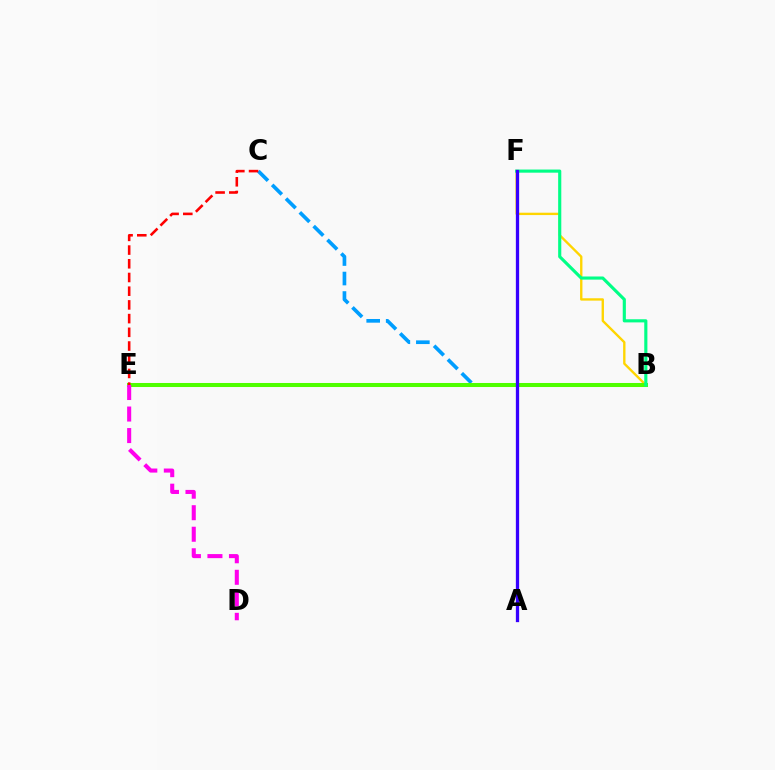{('B', 'F'): [{'color': '#ffd500', 'line_style': 'solid', 'thickness': 1.7}, {'color': '#00ff86', 'line_style': 'solid', 'thickness': 2.26}], ('B', 'C'): [{'color': '#009eff', 'line_style': 'dashed', 'thickness': 2.65}], ('B', 'E'): [{'color': '#4fff00', 'line_style': 'solid', 'thickness': 2.9}], ('C', 'E'): [{'color': '#ff0000', 'line_style': 'dashed', 'thickness': 1.86}], ('A', 'F'): [{'color': '#3700ff', 'line_style': 'solid', 'thickness': 2.36}], ('D', 'E'): [{'color': '#ff00ed', 'line_style': 'dashed', 'thickness': 2.92}]}